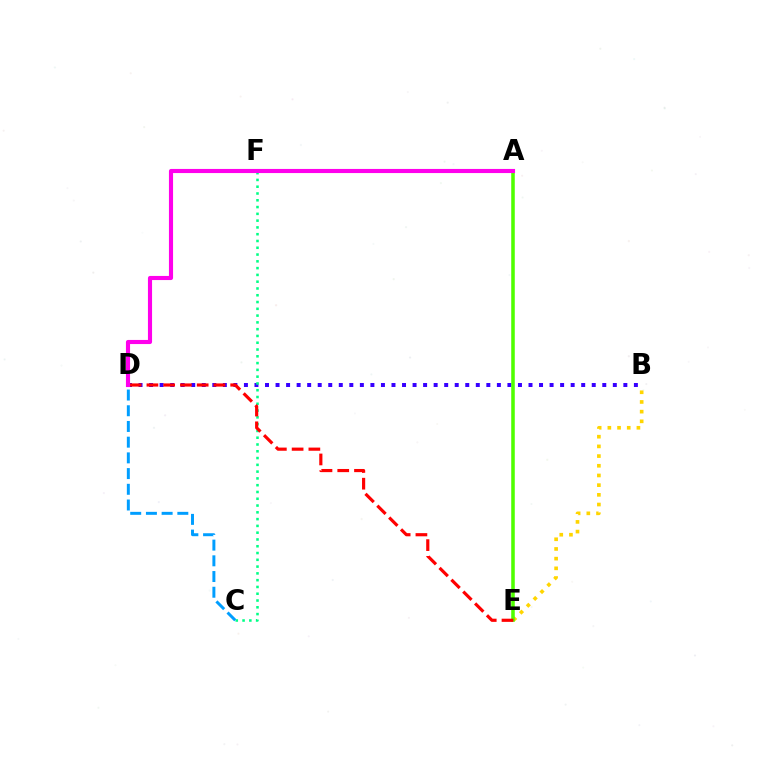{('B', 'D'): [{'color': '#3700ff', 'line_style': 'dotted', 'thickness': 2.86}], ('B', 'E'): [{'color': '#ffd500', 'line_style': 'dotted', 'thickness': 2.63}], ('C', 'F'): [{'color': '#00ff86', 'line_style': 'dotted', 'thickness': 1.84}], ('A', 'E'): [{'color': '#4fff00', 'line_style': 'solid', 'thickness': 2.55}], ('D', 'E'): [{'color': '#ff0000', 'line_style': 'dashed', 'thickness': 2.28}], ('A', 'D'): [{'color': '#ff00ed', 'line_style': 'solid', 'thickness': 2.96}], ('C', 'D'): [{'color': '#009eff', 'line_style': 'dashed', 'thickness': 2.13}]}